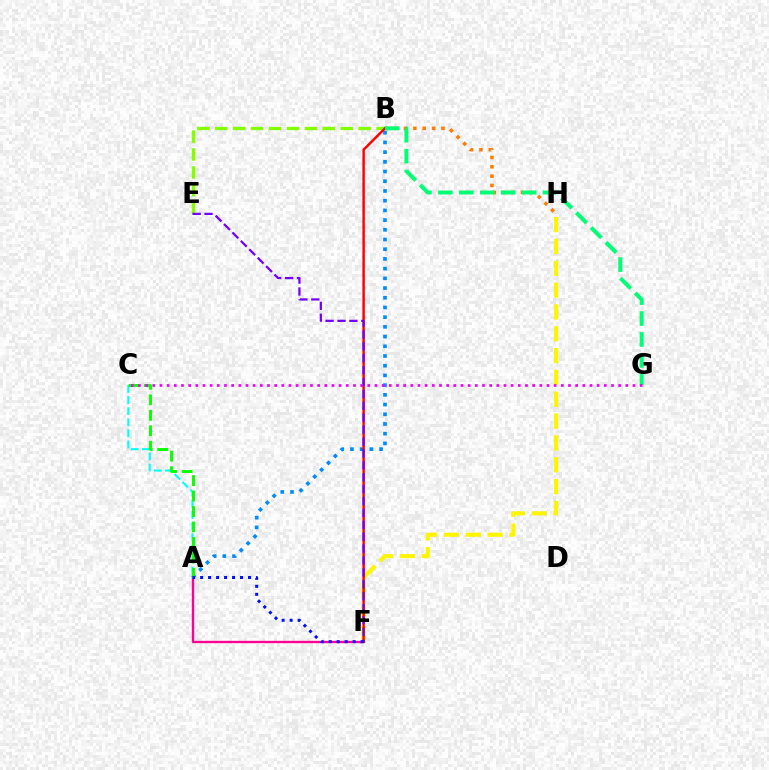{('F', 'H'): [{'color': '#fcf500', 'line_style': 'dashed', 'thickness': 2.97}], ('B', 'E'): [{'color': '#84ff00', 'line_style': 'dashed', 'thickness': 2.44}], ('B', 'H'): [{'color': '#ff7c00', 'line_style': 'dotted', 'thickness': 2.54}], ('A', 'C'): [{'color': '#00fff6', 'line_style': 'dashed', 'thickness': 1.51}, {'color': '#08ff00', 'line_style': 'dashed', 'thickness': 2.1}], ('A', 'F'): [{'color': '#ff0094', 'line_style': 'solid', 'thickness': 1.68}, {'color': '#0010ff', 'line_style': 'dotted', 'thickness': 2.17}], ('A', 'B'): [{'color': '#008cff', 'line_style': 'dotted', 'thickness': 2.64}], ('B', 'F'): [{'color': '#ff0000', 'line_style': 'solid', 'thickness': 1.76}], ('B', 'G'): [{'color': '#00ff74', 'line_style': 'dashed', 'thickness': 2.84}], ('E', 'F'): [{'color': '#7200ff', 'line_style': 'dashed', 'thickness': 1.62}], ('C', 'G'): [{'color': '#ee00ff', 'line_style': 'dotted', 'thickness': 1.95}]}